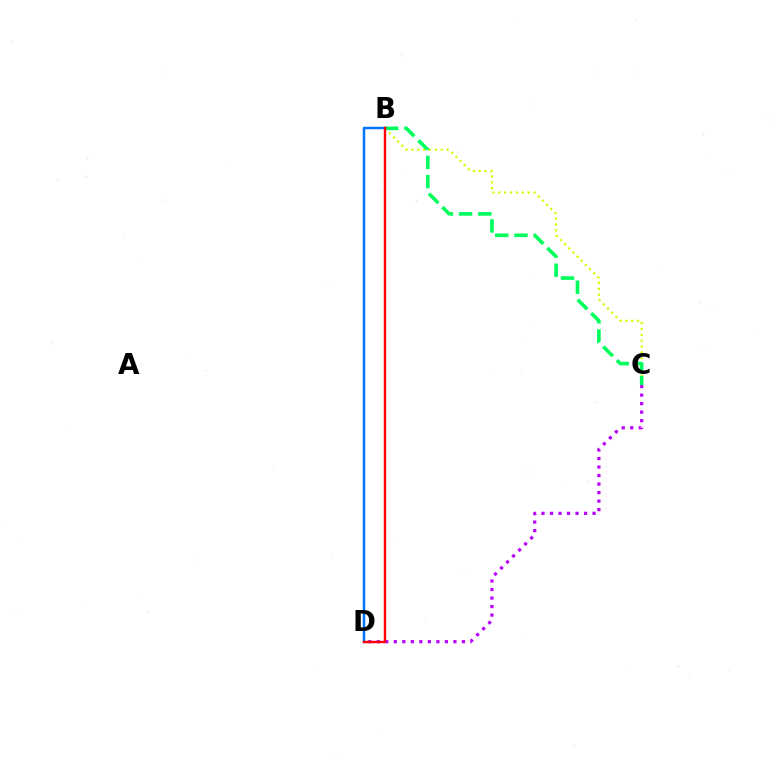{('B', 'C'): [{'color': '#d1ff00', 'line_style': 'dotted', 'thickness': 1.59}, {'color': '#00ff5c', 'line_style': 'dashed', 'thickness': 2.61}], ('C', 'D'): [{'color': '#b900ff', 'line_style': 'dotted', 'thickness': 2.31}], ('B', 'D'): [{'color': '#0074ff', 'line_style': 'solid', 'thickness': 1.79}, {'color': '#ff0000', 'line_style': 'solid', 'thickness': 1.76}]}